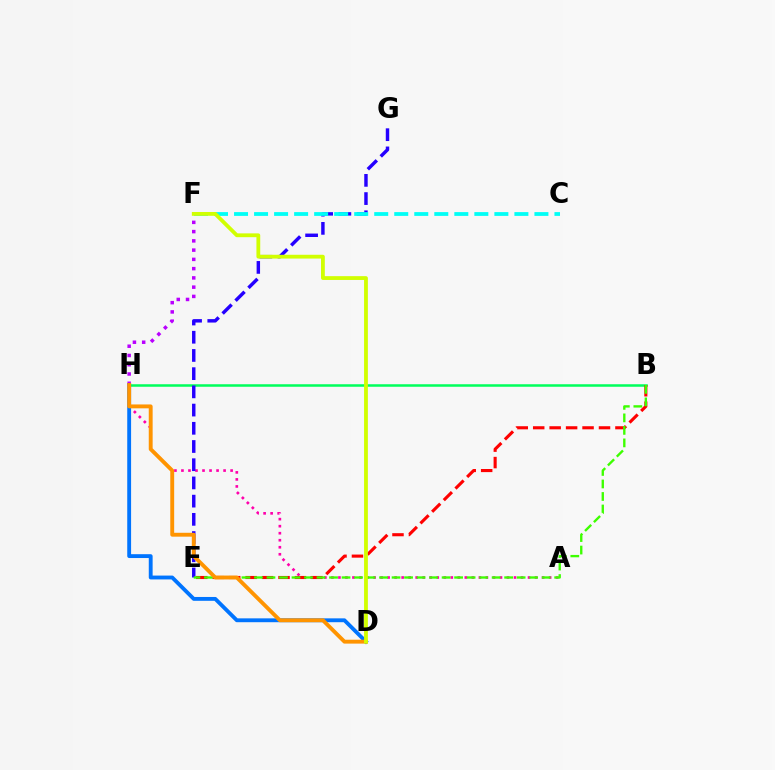{('A', 'H'): [{'color': '#ff00ac', 'line_style': 'dotted', 'thickness': 1.91}], ('B', 'H'): [{'color': '#00ff5c', 'line_style': 'solid', 'thickness': 1.81}], ('B', 'E'): [{'color': '#ff0000', 'line_style': 'dashed', 'thickness': 2.23}, {'color': '#3dff00', 'line_style': 'dashed', 'thickness': 1.7}], ('E', 'G'): [{'color': '#2500ff', 'line_style': 'dashed', 'thickness': 2.47}], ('F', 'H'): [{'color': '#b900ff', 'line_style': 'dotted', 'thickness': 2.52}], ('D', 'H'): [{'color': '#0074ff', 'line_style': 'solid', 'thickness': 2.77}, {'color': '#ff9400', 'line_style': 'solid', 'thickness': 2.8}], ('C', 'F'): [{'color': '#00fff6', 'line_style': 'dashed', 'thickness': 2.72}], ('D', 'F'): [{'color': '#d1ff00', 'line_style': 'solid', 'thickness': 2.74}]}